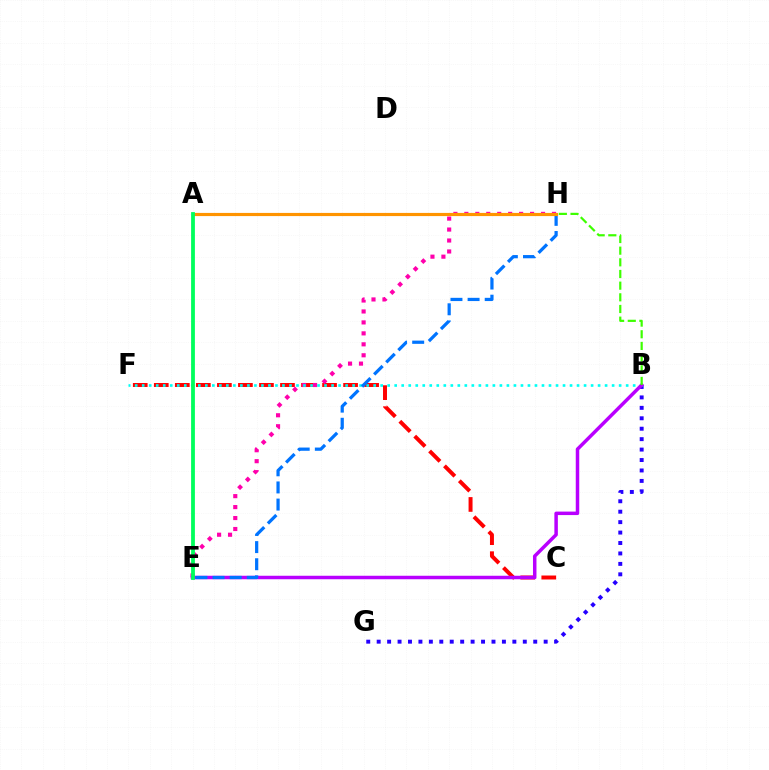{('B', 'G'): [{'color': '#2500ff', 'line_style': 'dotted', 'thickness': 2.84}], ('C', 'F'): [{'color': '#ff0000', 'line_style': 'dashed', 'thickness': 2.86}], ('E', 'H'): [{'color': '#ff00ac', 'line_style': 'dotted', 'thickness': 2.98}, {'color': '#0074ff', 'line_style': 'dashed', 'thickness': 2.33}], ('B', 'F'): [{'color': '#00fff6', 'line_style': 'dotted', 'thickness': 1.91}], ('B', 'E'): [{'color': '#b900ff', 'line_style': 'solid', 'thickness': 2.51}], ('B', 'H'): [{'color': '#3dff00', 'line_style': 'dashed', 'thickness': 1.58}], ('A', 'H'): [{'color': '#d1ff00', 'line_style': 'solid', 'thickness': 1.91}, {'color': '#ff9400', 'line_style': 'solid', 'thickness': 2.28}], ('A', 'E'): [{'color': '#00ff5c', 'line_style': 'solid', 'thickness': 2.74}]}